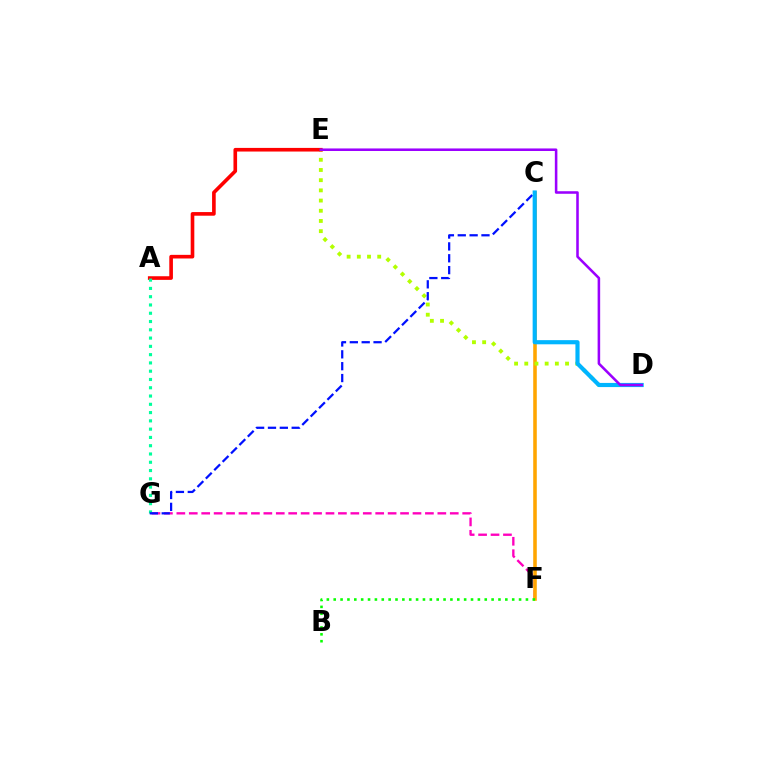{('F', 'G'): [{'color': '#ff00bd', 'line_style': 'dashed', 'thickness': 1.69}], ('C', 'F'): [{'color': '#ffa500', 'line_style': 'solid', 'thickness': 2.57}], ('D', 'E'): [{'color': '#b3ff00', 'line_style': 'dotted', 'thickness': 2.77}, {'color': '#9b00ff', 'line_style': 'solid', 'thickness': 1.84}], ('A', 'E'): [{'color': '#ff0000', 'line_style': 'solid', 'thickness': 2.62}], ('A', 'G'): [{'color': '#00ff9d', 'line_style': 'dotted', 'thickness': 2.25}], ('B', 'F'): [{'color': '#08ff00', 'line_style': 'dotted', 'thickness': 1.87}], ('C', 'G'): [{'color': '#0010ff', 'line_style': 'dashed', 'thickness': 1.61}], ('C', 'D'): [{'color': '#00b5ff', 'line_style': 'solid', 'thickness': 2.99}]}